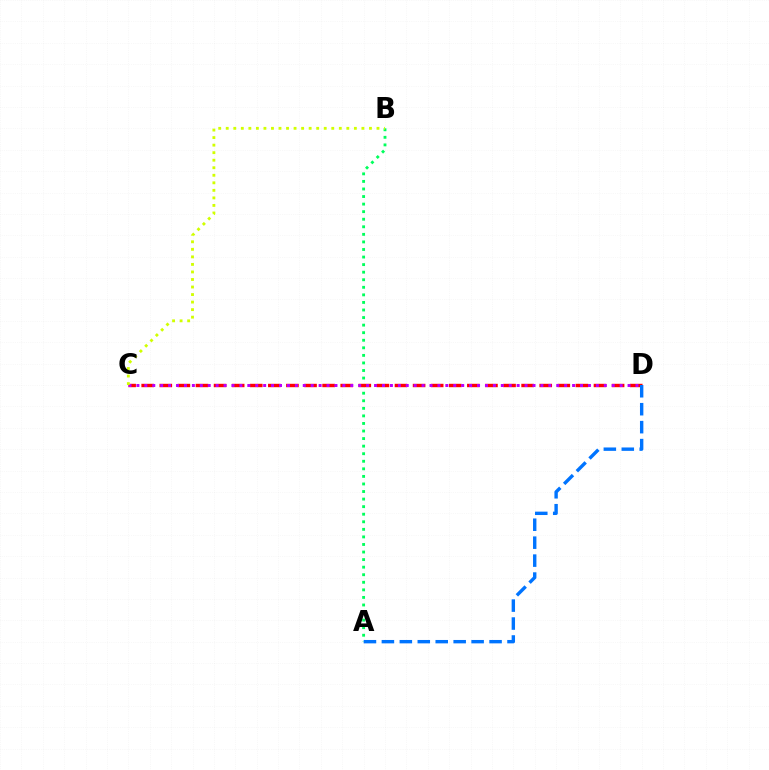{('A', 'B'): [{'color': '#00ff5c', 'line_style': 'dotted', 'thickness': 2.06}], ('C', 'D'): [{'color': '#ff0000', 'line_style': 'dashed', 'thickness': 2.46}, {'color': '#b900ff', 'line_style': 'dotted', 'thickness': 2.15}], ('A', 'D'): [{'color': '#0074ff', 'line_style': 'dashed', 'thickness': 2.44}], ('B', 'C'): [{'color': '#d1ff00', 'line_style': 'dotted', 'thickness': 2.05}]}